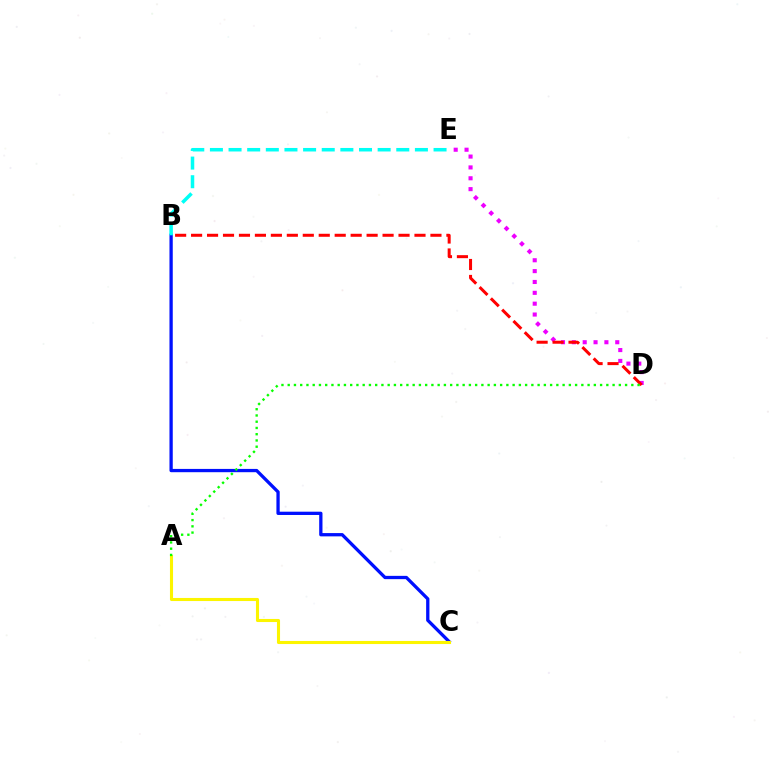{('D', 'E'): [{'color': '#ee00ff', 'line_style': 'dotted', 'thickness': 2.95}], ('B', 'C'): [{'color': '#0010ff', 'line_style': 'solid', 'thickness': 2.37}], ('B', 'D'): [{'color': '#ff0000', 'line_style': 'dashed', 'thickness': 2.17}], ('A', 'C'): [{'color': '#fcf500', 'line_style': 'solid', 'thickness': 2.21}], ('A', 'D'): [{'color': '#08ff00', 'line_style': 'dotted', 'thickness': 1.7}], ('B', 'E'): [{'color': '#00fff6', 'line_style': 'dashed', 'thickness': 2.53}]}